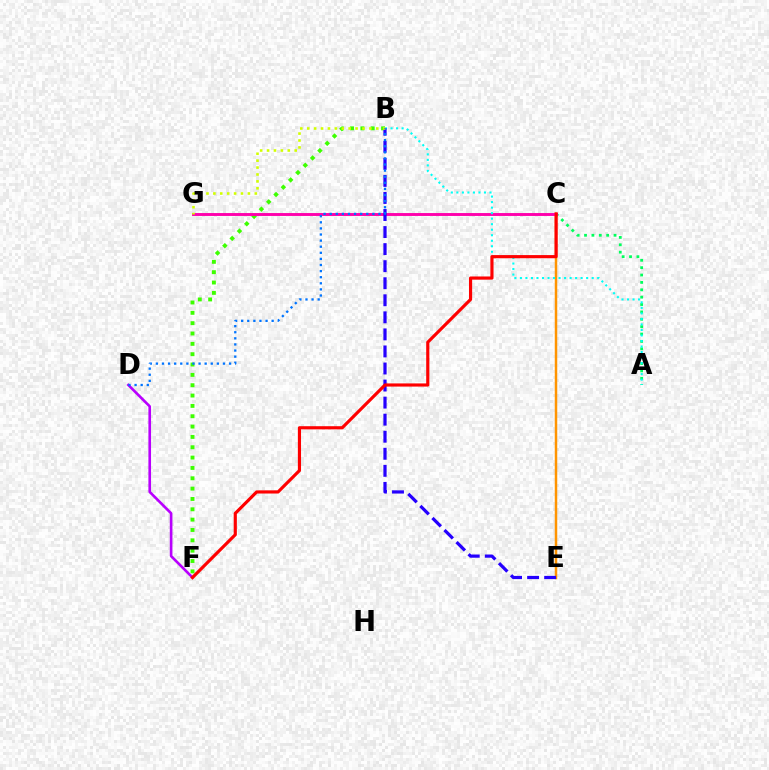{('A', 'C'): [{'color': '#00ff5c', 'line_style': 'dotted', 'thickness': 2.0}], ('C', 'E'): [{'color': '#ff9400', 'line_style': 'solid', 'thickness': 1.79}], ('B', 'F'): [{'color': '#3dff00', 'line_style': 'dotted', 'thickness': 2.81}], ('D', 'F'): [{'color': '#b900ff', 'line_style': 'solid', 'thickness': 1.89}], ('C', 'G'): [{'color': '#ff00ac', 'line_style': 'solid', 'thickness': 2.09}], ('A', 'B'): [{'color': '#00fff6', 'line_style': 'dotted', 'thickness': 1.5}], ('B', 'E'): [{'color': '#2500ff', 'line_style': 'dashed', 'thickness': 2.32}], ('C', 'F'): [{'color': '#ff0000', 'line_style': 'solid', 'thickness': 2.27}], ('B', 'G'): [{'color': '#d1ff00', 'line_style': 'dotted', 'thickness': 1.88}], ('B', 'D'): [{'color': '#0074ff', 'line_style': 'dotted', 'thickness': 1.66}]}